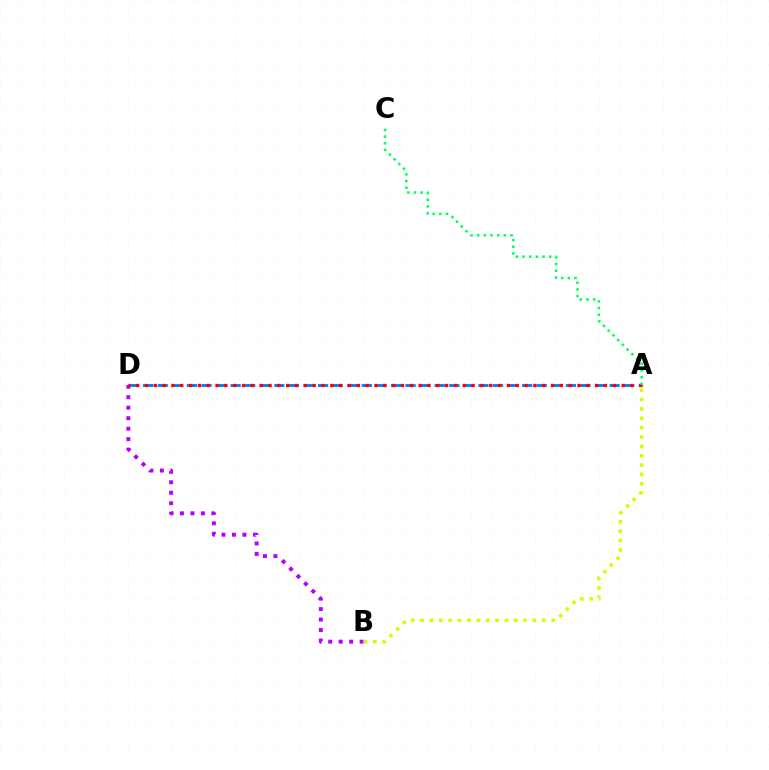{('A', 'D'): [{'color': '#0074ff', 'line_style': 'dashed', 'thickness': 1.98}, {'color': '#ff0000', 'line_style': 'dotted', 'thickness': 2.4}], ('B', 'D'): [{'color': '#b900ff', 'line_style': 'dotted', 'thickness': 2.85}], ('A', 'B'): [{'color': '#d1ff00', 'line_style': 'dotted', 'thickness': 2.54}], ('A', 'C'): [{'color': '#00ff5c', 'line_style': 'dotted', 'thickness': 1.81}]}